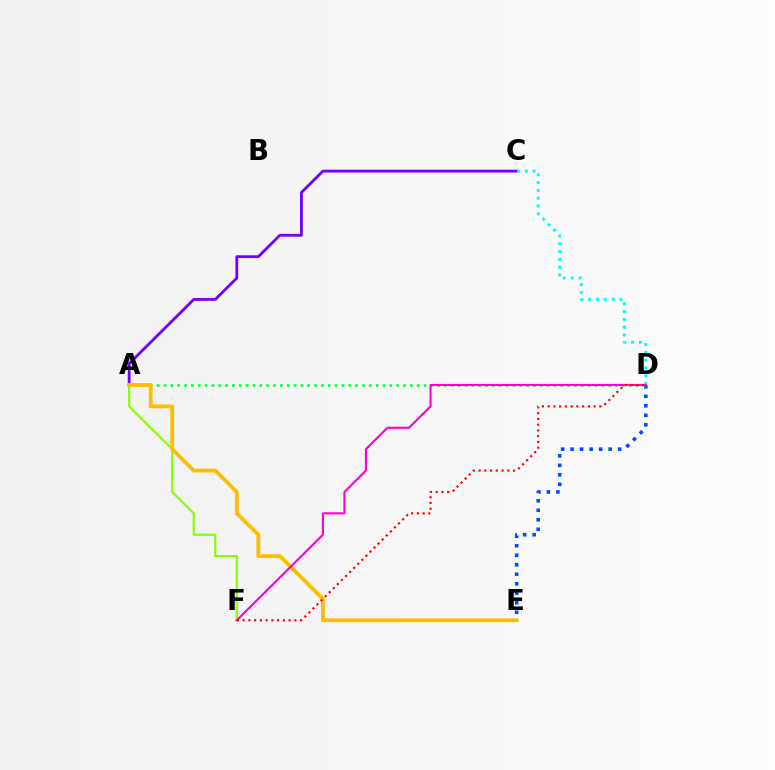{('D', 'E'): [{'color': '#004bff', 'line_style': 'dotted', 'thickness': 2.58}], ('A', 'C'): [{'color': '#7200ff', 'line_style': 'solid', 'thickness': 2.01}], ('A', 'F'): [{'color': '#84ff00', 'line_style': 'solid', 'thickness': 1.55}], ('A', 'D'): [{'color': '#00ff39', 'line_style': 'dotted', 'thickness': 1.86}], ('C', 'D'): [{'color': '#00fff6', 'line_style': 'dotted', 'thickness': 2.12}], ('A', 'E'): [{'color': '#ffbd00', 'line_style': 'solid', 'thickness': 2.74}], ('D', 'F'): [{'color': '#ff00cf', 'line_style': 'solid', 'thickness': 1.53}, {'color': '#ff0000', 'line_style': 'dotted', 'thickness': 1.56}]}